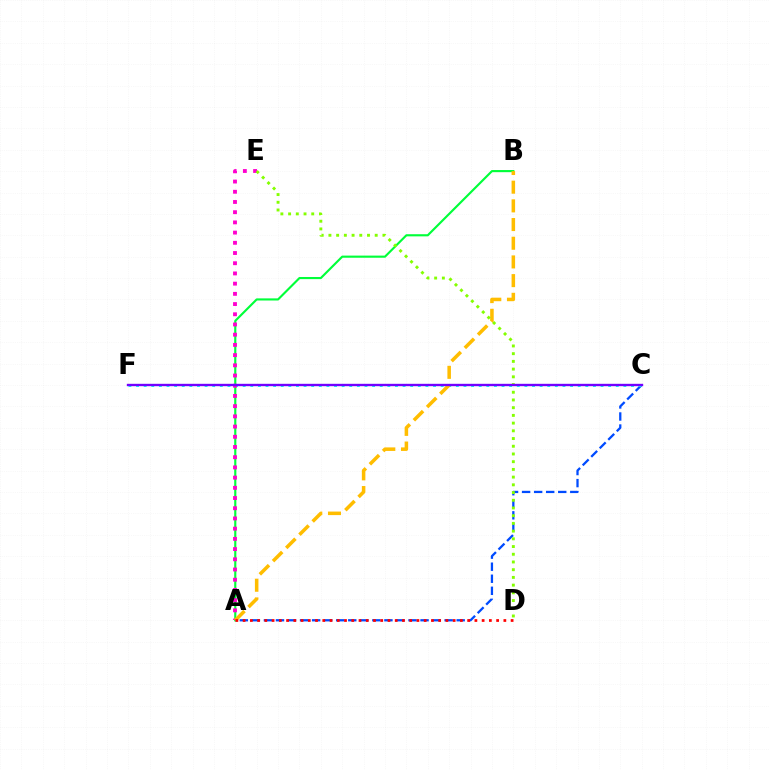{('A', 'C'): [{'color': '#004bff', 'line_style': 'dashed', 'thickness': 1.64}], ('C', 'F'): [{'color': '#00fff6', 'line_style': 'dotted', 'thickness': 2.07}, {'color': '#7200ff', 'line_style': 'solid', 'thickness': 1.71}], ('A', 'B'): [{'color': '#00ff39', 'line_style': 'solid', 'thickness': 1.54}, {'color': '#ffbd00', 'line_style': 'dashed', 'thickness': 2.54}], ('A', 'E'): [{'color': '#ff00cf', 'line_style': 'dotted', 'thickness': 2.77}], ('A', 'D'): [{'color': '#ff0000', 'line_style': 'dotted', 'thickness': 1.97}], ('D', 'E'): [{'color': '#84ff00', 'line_style': 'dotted', 'thickness': 2.1}]}